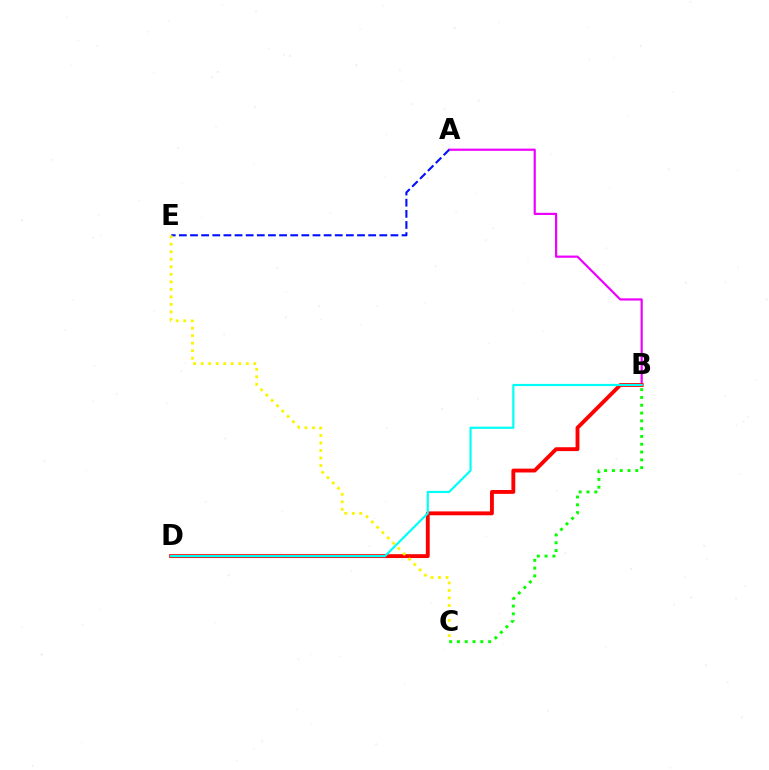{('A', 'B'): [{'color': '#ee00ff', 'line_style': 'solid', 'thickness': 1.58}], ('A', 'E'): [{'color': '#0010ff', 'line_style': 'dashed', 'thickness': 1.51}], ('B', 'D'): [{'color': '#ff0000', 'line_style': 'solid', 'thickness': 2.78}, {'color': '#00fff6', 'line_style': 'solid', 'thickness': 1.57}], ('C', 'E'): [{'color': '#fcf500', 'line_style': 'dotted', 'thickness': 2.04}], ('B', 'C'): [{'color': '#08ff00', 'line_style': 'dotted', 'thickness': 2.12}]}